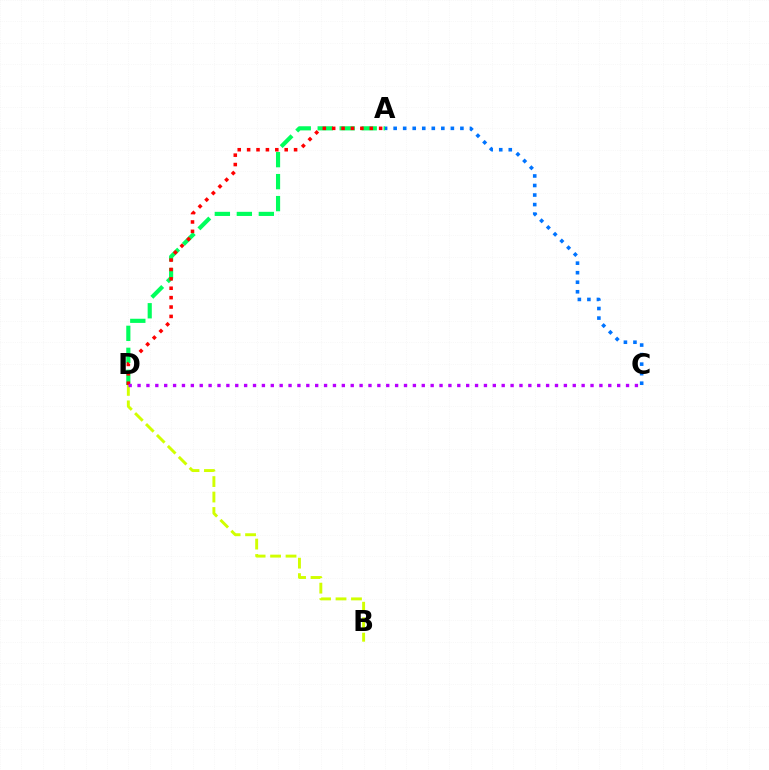{('B', 'D'): [{'color': '#d1ff00', 'line_style': 'dashed', 'thickness': 2.1}], ('A', 'D'): [{'color': '#00ff5c', 'line_style': 'dashed', 'thickness': 2.99}, {'color': '#ff0000', 'line_style': 'dotted', 'thickness': 2.55}], ('A', 'C'): [{'color': '#0074ff', 'line_style': 'dotted', 'thickness': 2.59}], ('C', 'D'): [{'color': '#b900ff', 'line_style': 'dotted', 'thickness': 2.41}]}